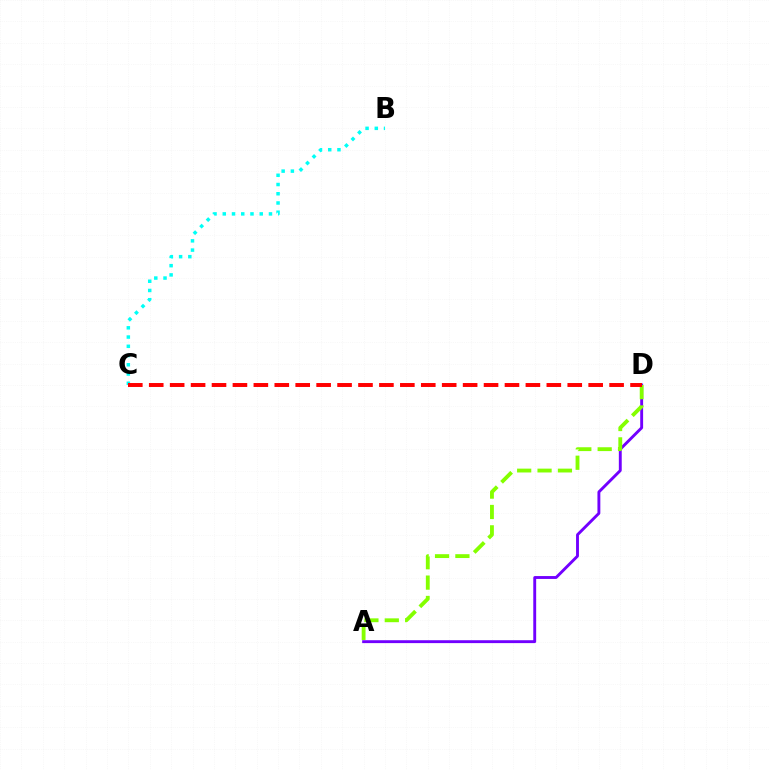{('A', 'D'): [{'color': '#7200ff', 'line_style': 'solid', 'thickness': 2.08}, {'color': '#84ff00', 'line_style': 'dashed', 'thickness': 2.77}], ('B', 'C'): [{'color': '#00fff6', 'line_style': 'dotted', 'thickness': 2.51}], ('C', 'D'): [{'color': '#ff0000', 'line_style': 'dashed', 'thickness': 2.84}]}